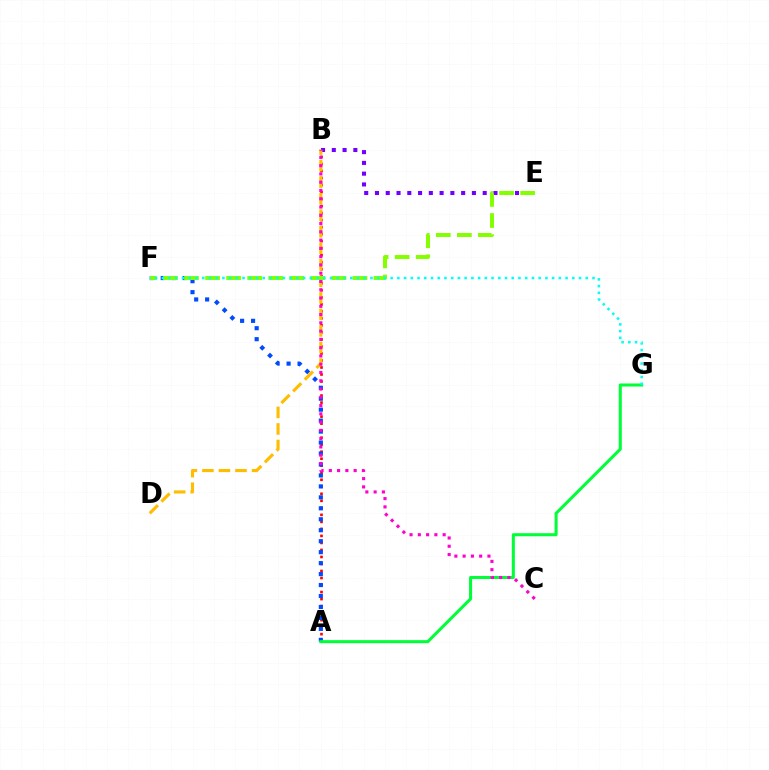{('A', 'B'): [{'color': '#ff0000', 'line_style': 'dotted', 'thickness': 1.91}], ('A', 'F'): [{'color': '#004bff', 'line_style': 'dotted', 'thickness': 2.98}], ('B', 'E'): [{'color': '#7200ff', 'line_style': 'dotted', 'thickness': 2.93}], ('B', 'D'): [{'color': '#ffbd00', 'line_style': 'dashed', 'thickness': 2.25}], ('E', 'F'): [{'color': '#84ff00', 'line_style': 'dashed', 'thickness': 2.86}], ('A', 'G'): [{'color': '#00ff39', 'line_style': 'solid', 'thickness': 2.2}], ('B', 'C'): [{'color': '#ff00cf', 'line_style': 'dotted', 'thickness': 2.25}], ('F', 'G'): [{'color': '#00fff6', 'line_style': 'dotted', 'thickness': 1.83}]}